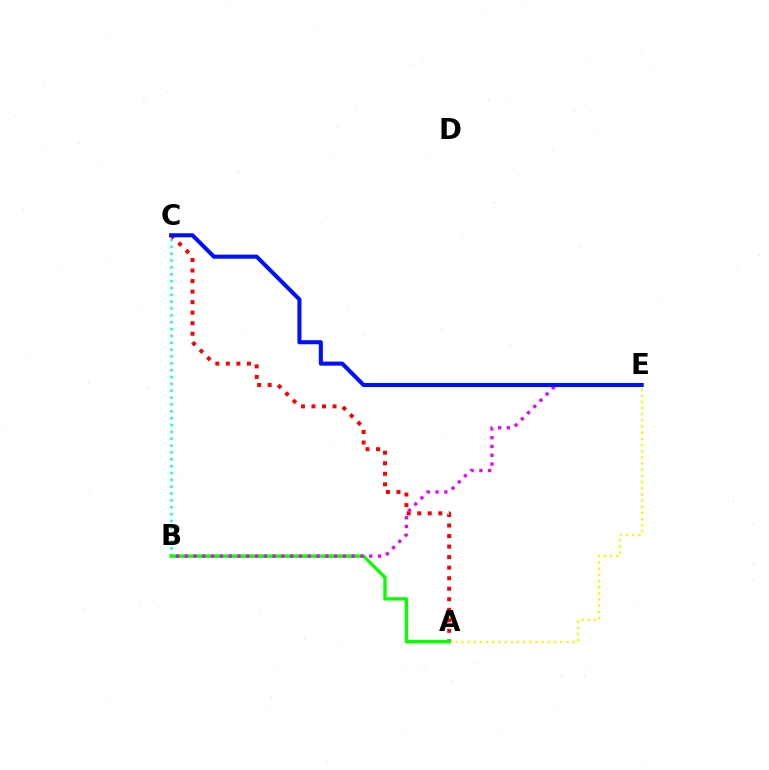{('A', 'E'): [{'color': '#fcf500', 'line_style': 'dotted', 'thickness': 1.68}], ('B', 'C'): [{'color': '#00fff6', 'line_style': 'dotted', 'thickness': 1.86}], ('A', 'C'): [{'color': '#ff0000', 'line_style': 'dotted', 'thickness': 2.86}], ('A', 'B'): [{'color': '#08ff00', 'line_style': 'solid', 'thickness': 2.43}], ('B', 'E'): [{'color': '#ee00ff', 'line_style': 'dotted', 'thickness': 2.39}], ('C', 'E'): [{'color': '#0010ff', 'line_style': 'solid', 'thickness': 2.93}]}